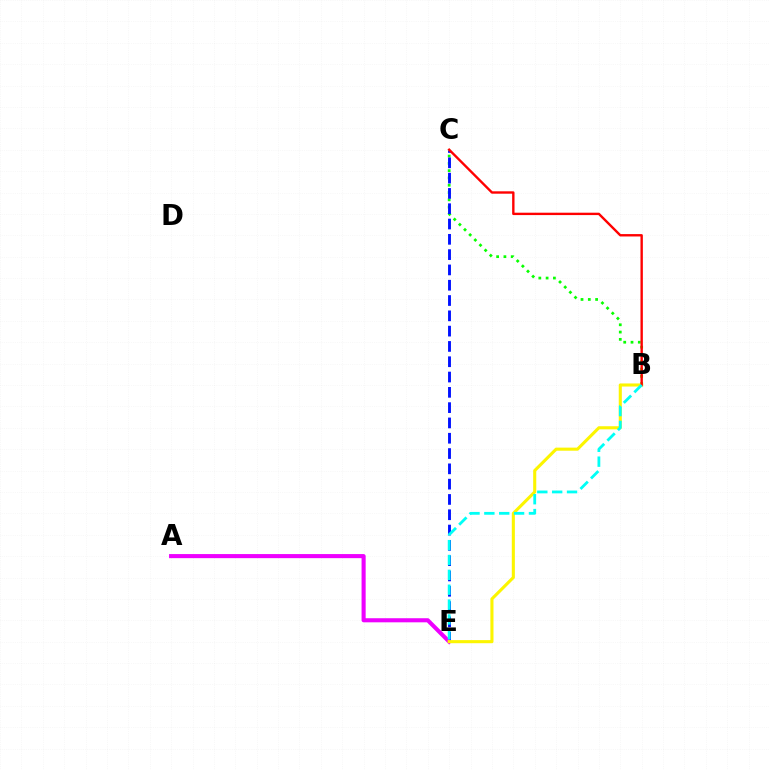{('B', 'C'): [{'color': '#08ff00', 'line_style': 'dotted', 'thickness': 1.98}, {'color': '#ff0000', 'line_style': 'solid', 'thickness': 1.72}], ('C', 'E'): [{'color': '#0010ff', 'line_style': 'dashed', 'thickness': 2.08}], ('A', 'E'): [{'color': '#ee00ff', 'line_style': 'solid', 'thickness': 2.94}], ('B', 'E'): [{'color': '#fcf500', 'line_style': 'solid', 'thickness': 2.22}, {'color': '#00fff6', 'line_style': 'dashed', 'thickness': 2.02}]}